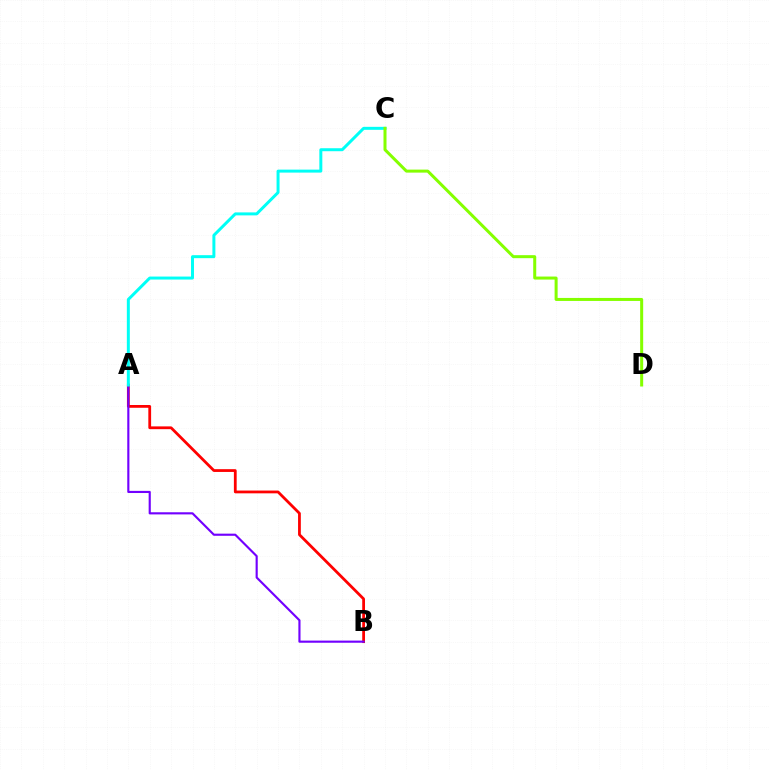{('A', 'B'): [{'color': '#ff0000', 'line_style': 'solid', 'thickness': 2.0}, {'color': '#7200ff', 'line_style': 'solid', 'thickness': 1.54}], ('A', 'C'): [{'color': '#00fff6', 'line_style': 'solid', 'thickness': 2.15}], ('C', 'D'): [{'color': '#84ff00', 'line_style': 'solid', 'thickness': 2.17}]}